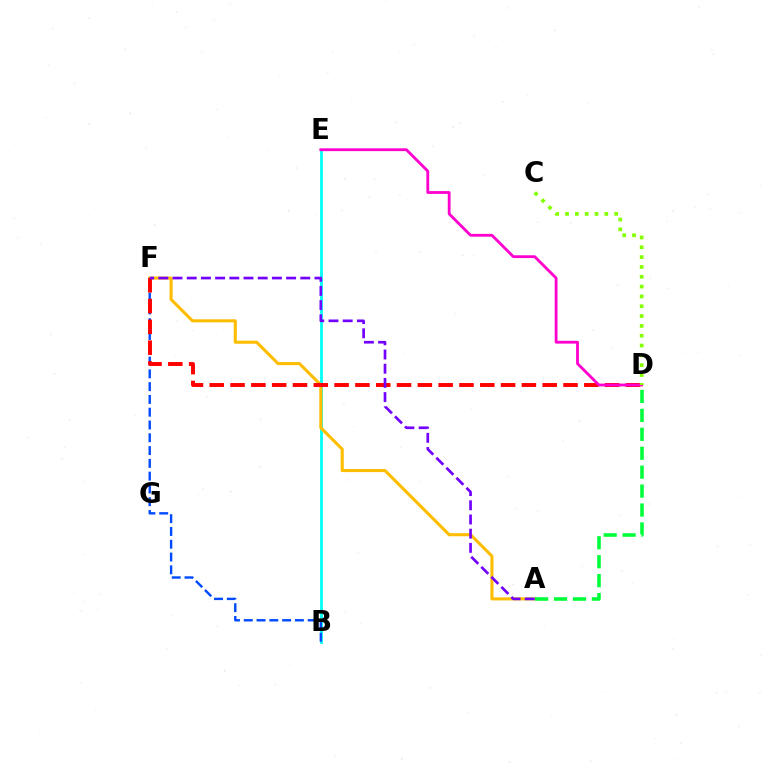{('B', 'E'): [{'color': '#00fff6', 'line_style': 'solid', 'thickness': 2.0}], ('B', 'F'): [{'color': '#004bff', 'line_style': 'dashed', 'thickness': 1.74}], ('A', 'F'): [{'color': '#ffbd00', 'line_style': 'solid', 'thickness': 2.21}, {'color': '#7200ff', 'line_style': 'dashed', 'thickness': 1.93}], ('D', 'F'): [{'color': '#ff0000', 'line_style': 'dashed', 'thickness': 2.83}], ('A', 'D'): [{'color': '#00ff39', 'line_style': 'dashed', 'thickness': 2.57}], ('D', 'E'): [{'color': '#ff00cf', 'line_style': 'solid', 'thickness': 2.02}], ('C', 'D'): [{'color': '#84ff00', 'line_style': 'dotted', 'thickness': 2.67}]}